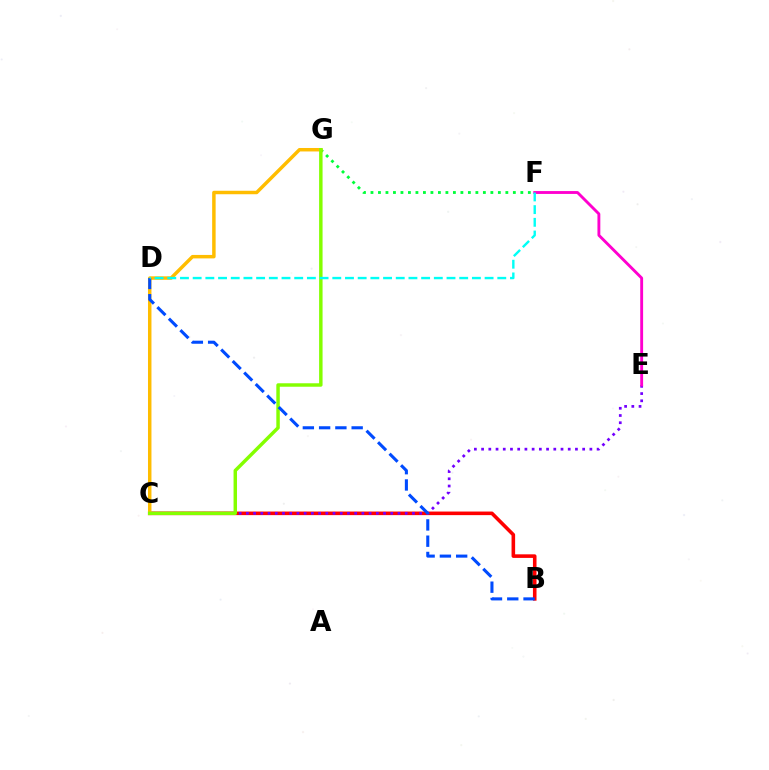{('B', 'C'): [{'color': '#ff0000', 'line_style': 'solid', 'thickness': 2.58}], ('F', 'G'): [{'color': '#00ff39', 'line_style': 'dotted', 'thickness': 2.04}], ('C', 'E'): [{'color': '#7200ff', 'line_style': 'dotted', 'thickness': 1.96}], ('C', 'G'): [{'color': '#ffbd00', 'line_style': 'solid', 'thickness': 2.5}, {'color': '#84ff00', 'line_style': 'solid', 'thickness': 2.49}], ('E', 'F'): [{'color': '#ff00cf', 'line_style': 'solid', 'thickness': 2.07}], ('B', 'D'): [{'color': '#004bff', 'line_style': 'dashed', 'thickness': 2.21}], ('D', 'F'): [{'color': '#00fff6', 'line_style': 'dashed', 'thickness': 1.72}]}